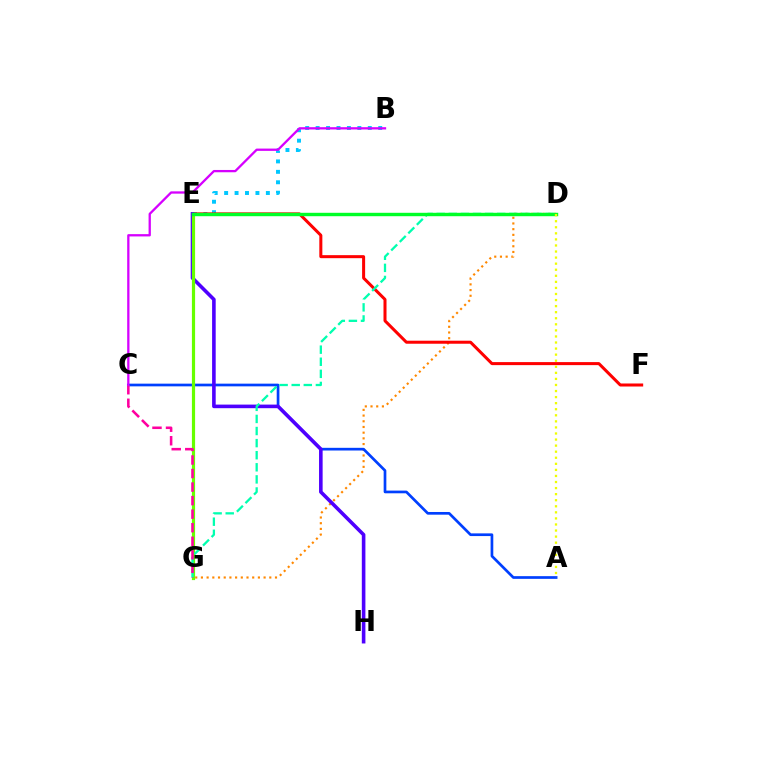{('B', 'E'): [{'color': '#00c7ff', 'line_style': 'dotted', 'thickness': 2.83}], ('D', 'G'): [{'color': '#ff8800', 'line_style': 'dotted', 'thickness': 1.55}, {'color': '#00ffaf', 'line_style': 'dashed', 'thickness': 1.64}], ('E', 'F'): [{'color': '#ff0000', 'line_style': 'solid', 'thickness': 2.18}], ('A', 'C'): [{'color': '#003fff', 'line_style': 'solid', 'thickness': 1.94}], ('E', 'H'): [{'color': '#4f00ff', 'line_style': 'solid', 'thickness': 2.59}], ('E', 'G'): [{'color': '#66ff00', 'line_style': 'solid', 'thickness': 2.29}], ('D', 'E'): [{'color': '#00ff27', 'line_style': 'solid', 'thickness': 2.45}], ('C', 'G'): [{'color': '#ff00a0', 'line_style': 'dashed', 'thickness': 1.84}], ('A', 'D'): [{'color': '#eeff00', 'line_style': 'dotted', 'thickness': 1.65}], ('B', 'C'): [{'color': '#d600ff', 'line_style': 'solid', 'thickness': 1.65}]}